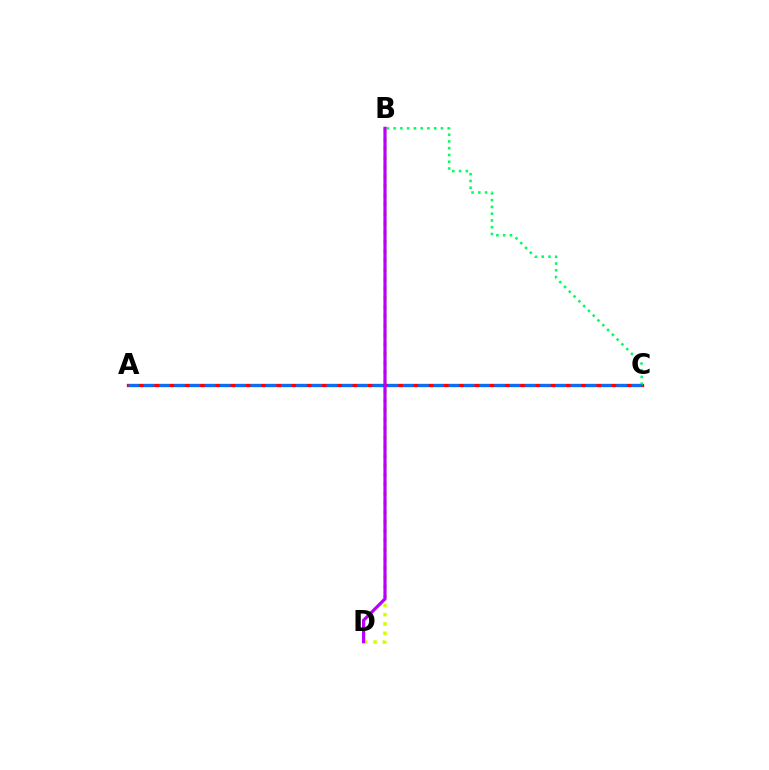{('A', 'C'): [{'color': '#ff0000', 'line_style': 'solid', 'thickness': 2.39}, {'color': '#0074ff', 'line_style': 'dashed', 'thickness': 2.07}], ('B', 'C'): [{'color': '#00ff5c', 'line_style': 'dotted', 'thickness': 1.84}], ('B', 'D'): [{'color': '#d1ff00', 'line_style': 'dotted', 'thickness': 2.53}, {'color': '#b900ff', 'line_style': 'solid', 'thickness': 2.3}]}